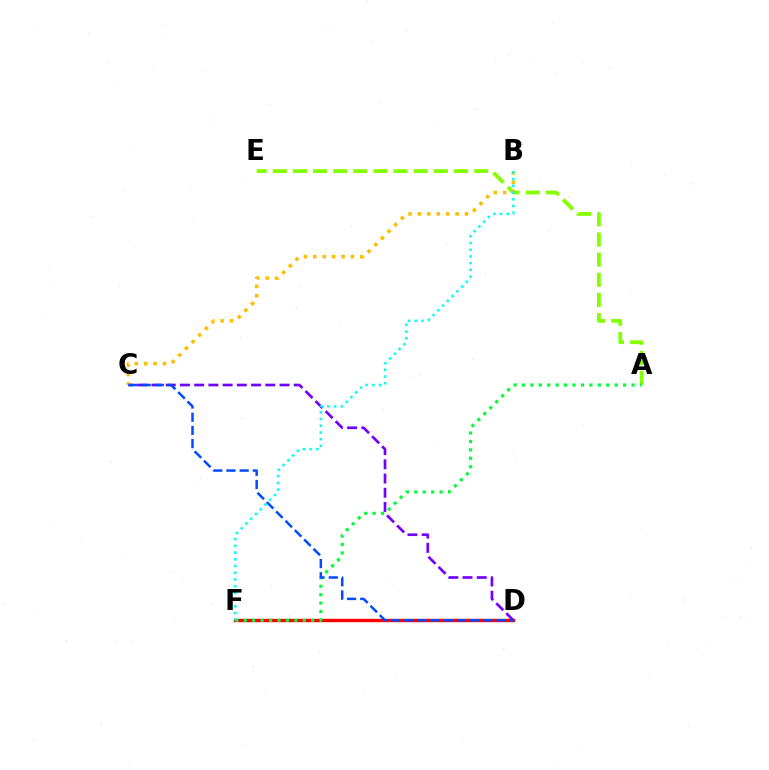{('C', 'D'): [{'color': '#7200ff', 'line_style': 'dashed', 'thickness': 1.93}, {'color': '#004bff', 'line_style': 'dashed', 'thickness': 1.79}], ('D', 'F'): [{'color': '#ff00cf', 'line_style': 'solid', 'thickness': 2.06}, {'color': '#ff0000', 'line_style': 'solid', 'thickness': 2.44}], ('A', 'E'): [{'color': '#84ff00', 'line_style': 'dashed', 'thickness': 2.74}], ('B', 'C'): [{'color': '#ffbd00', 'line_style': 'dotted', 'thickness': 2.56}], ('A', 'F'): [{'color': '#00ff39', 'line_style': 'dotted', 'thickness': 2.29}], ('B', 'F'): [{'color': '#00fff6', 'line_style': 'dotted', 'thickness': 1.83}]}